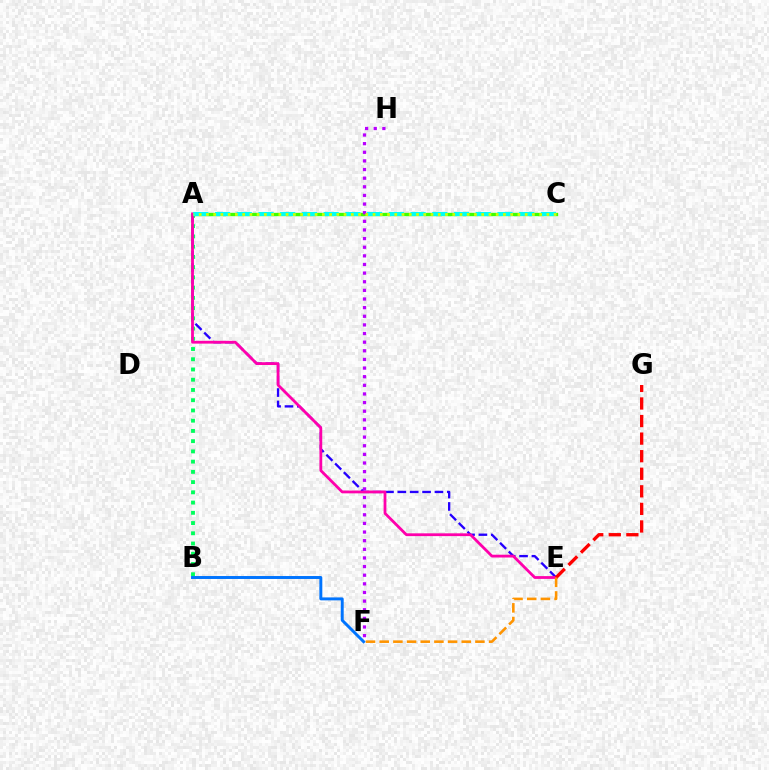{('A', 'E'): [{'color': '#2500ff', 'line_style': 'dashed', 'thickness': 1.68}, {'color': '#ff00ac', 'line_style': 'solid', 'thickness': 2.01}], ('A', 'C'): [{'color': '#3dff00', 'line_style': 'solid', 'thickness': 2.42}, {'color': '#00fff6', 'line_style': 'dashed', 'thickness': 2.95}, {'color': '#d1ff00', 'line_style': 'dotted', 'thickness': 1.97}], ('A', 'B'): [{'color': '#00ff5c', 'line_style': 'dotted', 'thickness': 2.78}], ('E', 'G'): [{'color': '#ff0000', 'line_style': 'dashed', 'thickness': 2.39}], ('F', 'H'): [{'color': '#b900ff', 'line_style': 'dotted', 'thickness': 2.35}], ('B', 'F'): [{'color': '#0074ff', 'line_style': 'solid', 'thickness': 2.12}], ('E', 'F'): [{'color': '#ff9400', 'line_style': 'dashed', 'thickness': 1.86}]}